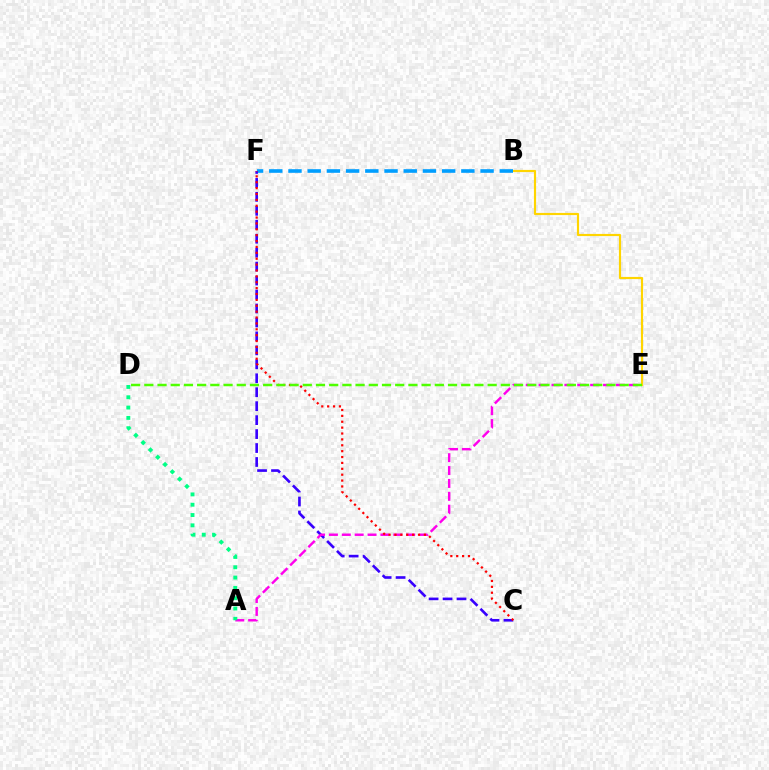{('B', 'E'): [{'color': '#ffd500', 'line_style': 'solid', 'thickness': 1.56}], ('B', 'F'): [{'color': '#009eff', 'line_style': 'dashed', 'thickness': 2.61}], ('C', 'F'): [{'color': '#3700ff', 'line_style': 'dashed', 'thickness': 1.9}, {'color': '#ff0000', 'line_style': 'dotted', 'thickness': 1.6}], ('A', 'E'): [{'color': '#ff00ed', 'line_style': 'dashed', 'thickness': 1.75}], ('A', 'D'): [{'color': '#00ff86', 'line_style': 'dotted', 'thickness': 2.8}], ('D', 'E'): [{'color': '#4fff00', 'line_style': 'dashed', 'thickness': 1.79}]}